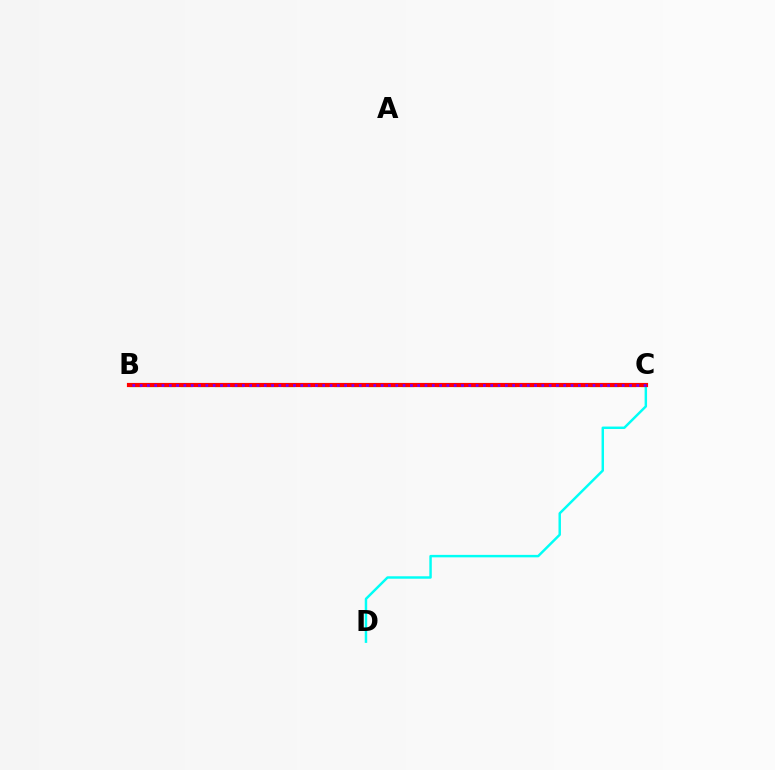{('B', 'C'): [{'color': '#84ff00', 'line_style': 'dashed', 'thickness': 2.32}, {'color': '#ff0000', 'line_style': 'solid', 'thickness': 2.99}, {'color': '#7200ff', 'line_style': 'dotted', 'thickness': 1.98}], ('C', 'D'): [{'color': '#00fff6', 'line_style': 'solid', 'thickness': 1.77}]}